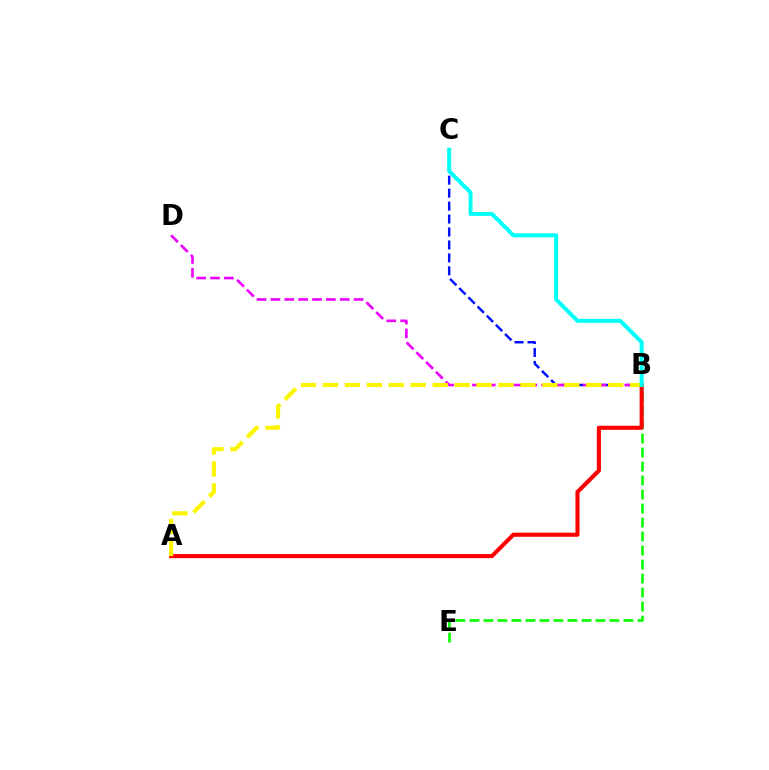{('B', 'C'): [{'color': '#0010ff', 'line_style': 'dashed', 'thickness': 1.76}, {'color': '#00fff6', 'line_style': 'solid', 'thickness': 2.86}], ('B', 'E'): [{'color': '#08ff00', 'line_style': 'dashed', 'thickness': 1.9}], ('A', 'B'): [{'color': '#ff0000', 'line_style': 'solid', 'thickness': 2.95}, {'color': '#fcf500', 'line_style': 'dashed', 'thickness': 2.98}], ('B', 'D'): [{'color': '#ee00ff', 'line_style': 'dashed', 'thickness': 1.88}]}